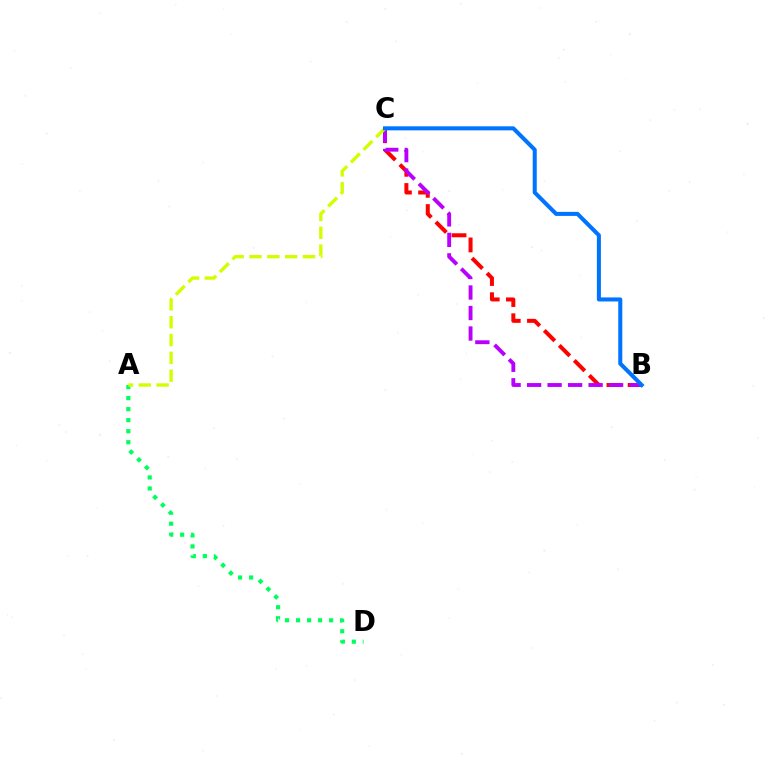{('A', 'D'): [{'color': '#00ff5c', 'line_style': 'dotted', 'thickness': 3.0}], ('B', 'C'): [{'color': '#ff0000', 'line_style': 'dashed', 'thickness': 2.88}, {'color': '#b900ff', 'line_style': 'dashed', 'thickness': 2.78}, {'color': '#0074ff', 'line_style': 'solid', 'thickness': 2.91}], ('A', 'C'): [{'color': '#d1ff00', 'line_style': 'dashed', 'thickness': 2.42}]}